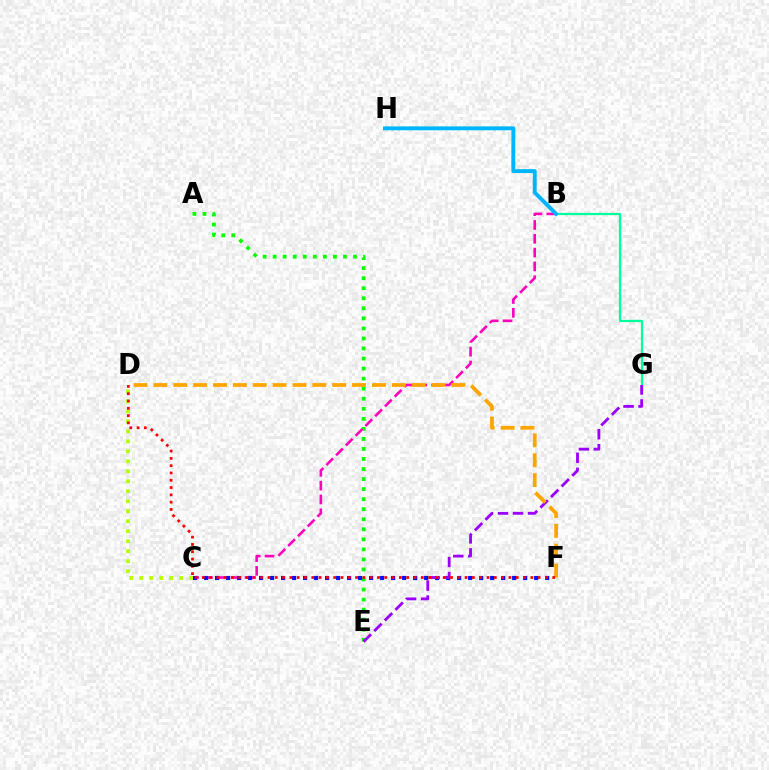{('B', 'G'): [{'color': '#00ff9d', 'line_style': 'solid', 'thickness': 1.62}], ('A', 'E'): [{'color': '#08ff00', 'line_style': 'dotted', 'thickness': 2.73}], ('B', 'C'): [{'color': '#ff00bd', 'line_style': 'dashed', 'thickness': 1.88}], ('C', 'F'): [{'color': '#0010ff', 'line_style': 'dotted', 'thickness': 2.99}], ('C', 'D'): [{'color': '#b3ff00', 'line_style': 'dotted', 'thickness': 2.71}], ('E', 'G'): [{'color': '#9b00ff', 'line_style': 'dashed', 'thickness': 2.04}], ('D', 'F'): [{'color': '#ffa500', 'line_style': 'dashed', 'thickness': 2.7}, {'color': '#ff0000', 'line_style': 'dotted', 'thickness': 1.98}], ('B', 'H'): [{'color': '#00b5ff', 'line_style': 'solid', 'thickness': 2.82}]}